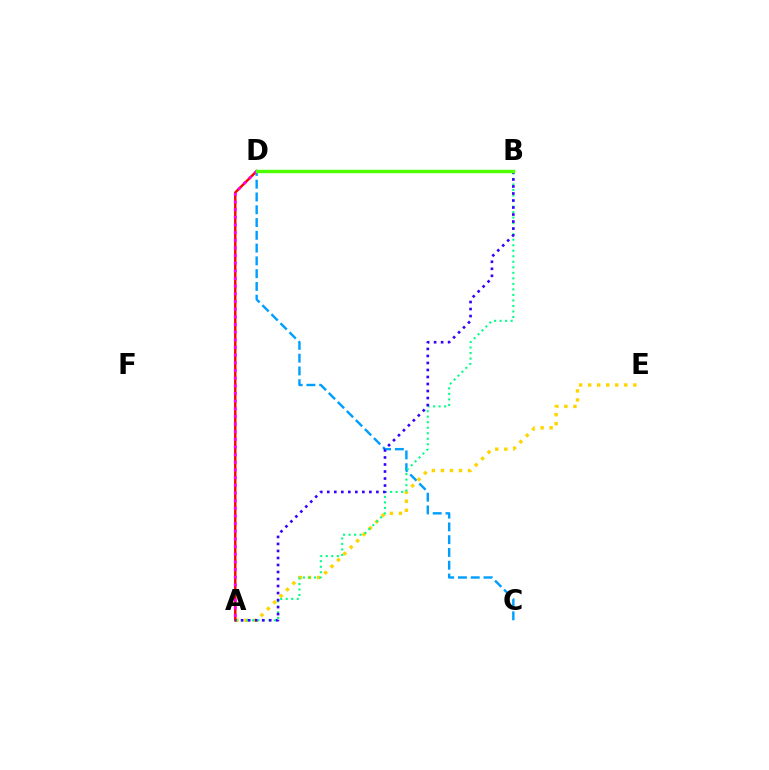{('C', 'D'): [{'color': '#009eff', 'line_style': 'dashed', 'thickness': 1.74}], ('A', 'E'): [{'color': '#ffd500', 'line_style': 'dotted', 'thickness': 2.45}], ('A', 'D'): [{'color': '#ff0000', 'line_style': 'solid', 'thickness': 1.76}, {'color': '#ff00ed', 'line_style': 'dotted', 'thickness': 2.08}], ('A', 'B'): [{'color': '#00ff86', 'line_style': 'dotted', 'thickness': 1.5}, {'color': '#3700ff', 'line_style': 'dotted', 'thickness': 1.91}], ('B', 'D'): [{'color': '#4fff00', 'line_style': 'solid', 'thickness': 2.48}]}